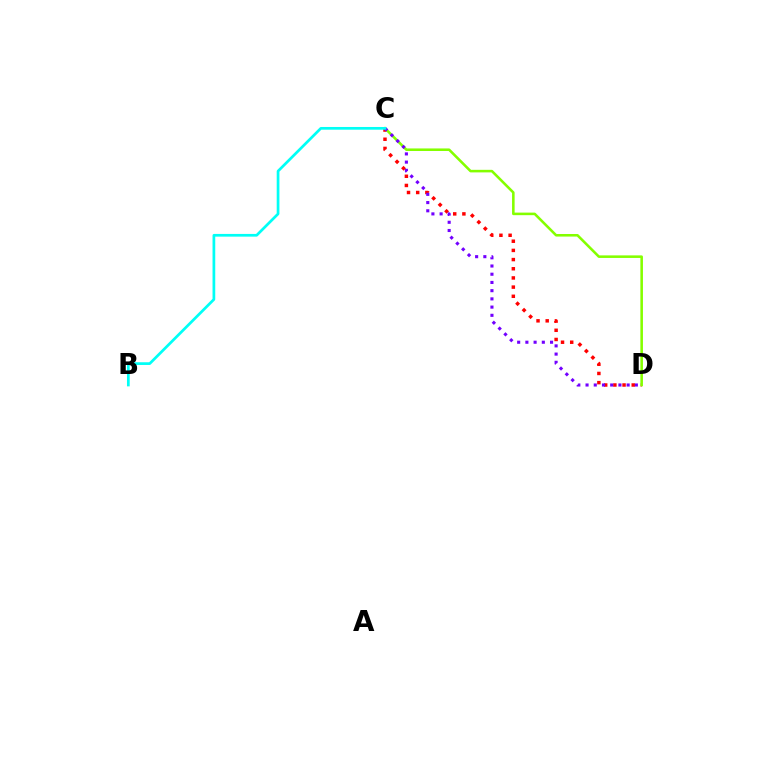{('C', 'D'): [{'color': '#ff0000', 'line_style': 'dotted', 'thickness': 2.49}, {'color': '#84ff00', 'line_style': 'solid', 'thickness': 1.85}, {'color': '#7200ff', 'line_style': 'dotted', 'thickness': 2.23}], ('B', 'C'): [{'color': '#00fff6', 'line_style': 'solid', 'thickness': 1.95}]}